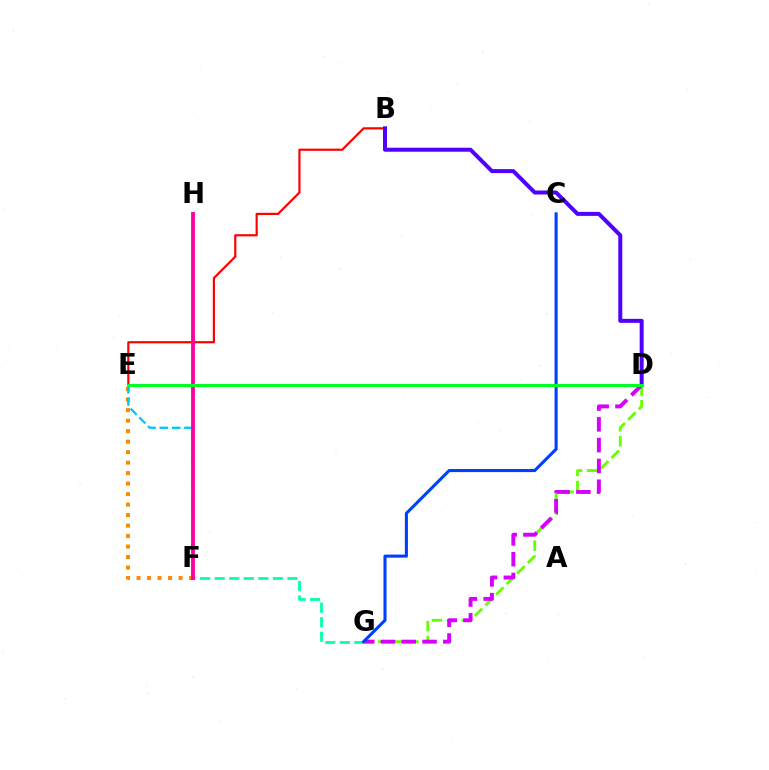{('E', 'F'): [{'color': '#ff8800', 'line_style': 'dotted', 'thickness': 2.85}, {'color': '#00c7ff', 'line_style': 'dashed', 'thickness': 1.67}], ('B', 'E'): [{'color': '#ff0000', 'line_style': 'solid', 'thickness': 1.57}], ('B', 'D'): [{'color': '#4f00ff', 'line_style': 'solid', 'thickness': 2.87}], ('D', 'G'): [{'color': '#66ff00', 'line_style': 'dashed', 'thickness': 2.04}, {'color': '#d600ff', 'line_style': 'dashed', 'thickness': 2.82}], ('F', 'G'): [{'color': '#00ffaf', 'line_style': 'dashed', 'thickness': 1.98}], ('F', 'H'): [{'color': '#ff00a0', 'line_style': 'solid', 'thickness': 2.76}], ('D', 'E'): [{'color': '#eeff00', 'line_style': 'dotted', 'thickness': 1.92}, {'color': '#00ff27', 'line_style': 'solid', 'thickness': 2.22}], ('C', 'G'): [{'color': '#003fff', 'line_style': 'solid', 'thickness': 2.22}]}